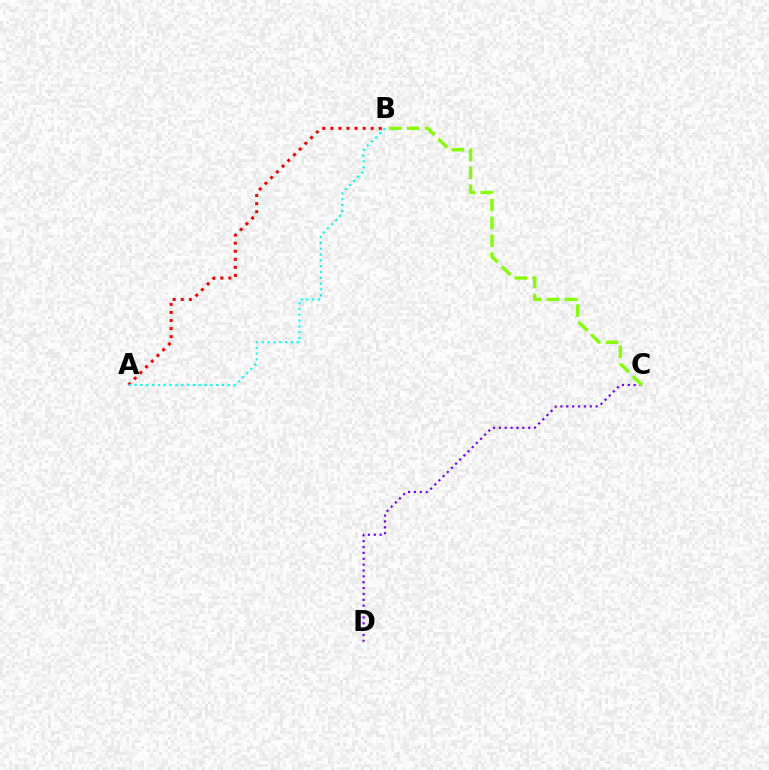{('A', 'B'): [{'color': '#ff0000', 'line_style': 'dotted', 'thickness': 2.19}, {'color': '#00fff6', 'line_style': 'dotted', 'thickness': 1.58}], ('C', 'D'): [{'color': '#7200ff', 'line_style': 'dotted', 'thickness': 1.59}], ('B', 'C'): [{'color': '#84ff00', 'line_style': 'dashed', 'thickness': 2.43}]}